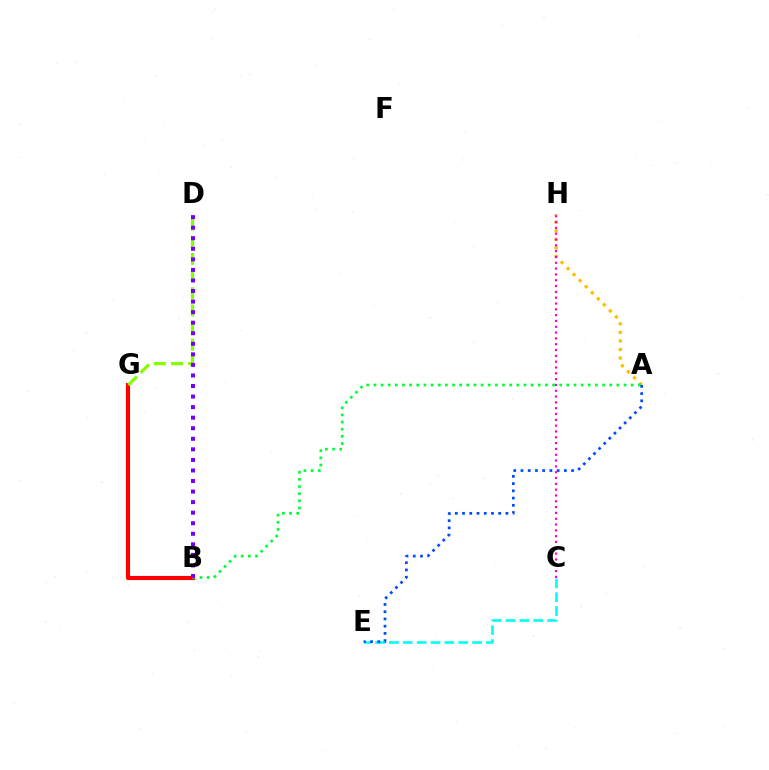{('A', 'H'): [{'color': '#ffbd00', 'line_style': 'dotted', 'thickness': 2.32}], ('B', 'G'): [{'color': '#ff0000', 'line_style': 'solid', 'thickness': 2.97}], ('D', 'G'): [{'color': '#84ff00', 'line_style': 'dashed', 'thickness': 2.33}], ('C', 'E'): [{'color': '#00fff6', 'line_style': 'dashed', 'thickness': 1.88}], ('A', 'B'): [{'color': '#00ff39', 'line_style': 'dotted', 'thickness': 1.94}], ('B', 'D'): [{'color': '#7200ff', 'line_style': 'dotted', 'thickness': 2.87}], ('A', 'E'): [{'color': '#004bff', 'line_style': 'dotted', 'thickness': 1.96}], ('C', 'H'): [{'color': '#ff00cf', 'line_style': 'dotted', 'thickness': 1.58}]}